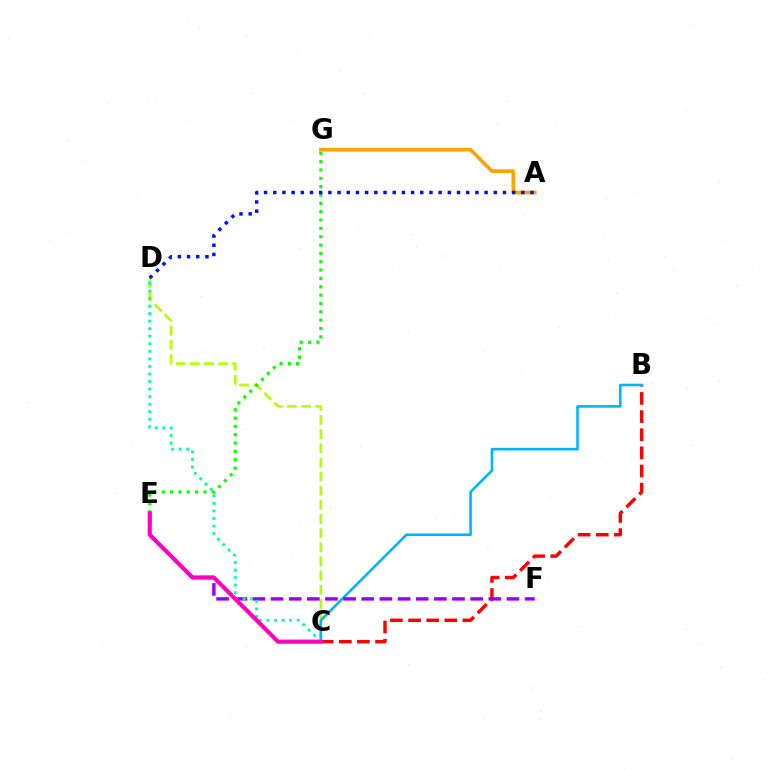{('C', 'D'): [{'color': '#b3ff00', 'line_style': 'dashed', 'thickness': 1.92}, {'color': '#00ff9d', 'line_style': 'dotted', 'thickness': 2.05}], ('B', 'C'): [{'color': '#ff0000', 'line_style': 'dashed', 'thickness': 2.46}, {'color': '#00b5ff', 'line_style': 'solid', 'thickness': 1.86}], ('E', 'F'): [{'color': '#9b00ff', 'line_style': 'dashed', 'thickness': 2.47}], ('A', 'G'): [{'color': '#ffa500', 'line_style': 'solid', 'thickness': 2.68}], ('E', 'G'): [{'color': '#08ff00', 'line_style': 'dotted', 'thickness': 2.27}], ('C', 'E'): [{'color': '#ff00bd', 'line_style': 'solid', 'thickness': 2.96}], ('A', 'D'): [{'color': '#0010ff', 'line_style': 'dotted', 'thickness': 2.5}]}